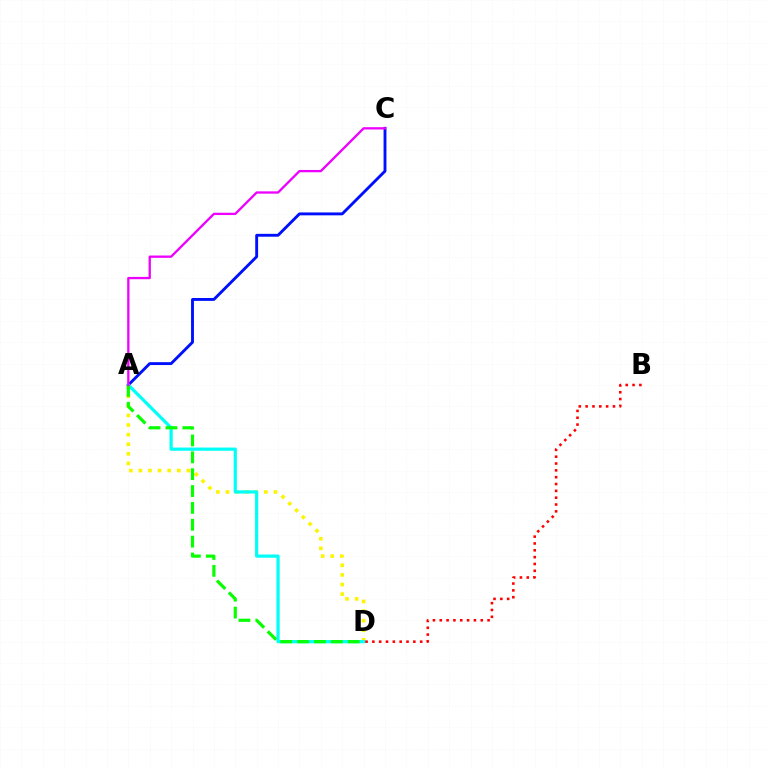{('A', 'C'): [{'color': '#0010ff', 'line_style': 'solid', 'thickness': 2.08}, {'color': '#ee00ff', 'line_style': 'solid', 'thickness': 1.66}], ('A', 'D'): [{'color': '#fcf500', 'line_style': 'dotted', 'thickness': 2.61}, {'color': '#00fff6', 'line_style': 'solid', 'thickness': 2.31}, {'color': '#08ff00', 'line_style': 'dashed', 'thickness': 2.29}], ('B', 'D'): [{'color': '#ff0000', 'line_style': 'dotted', 'thickness': 1.86}]}